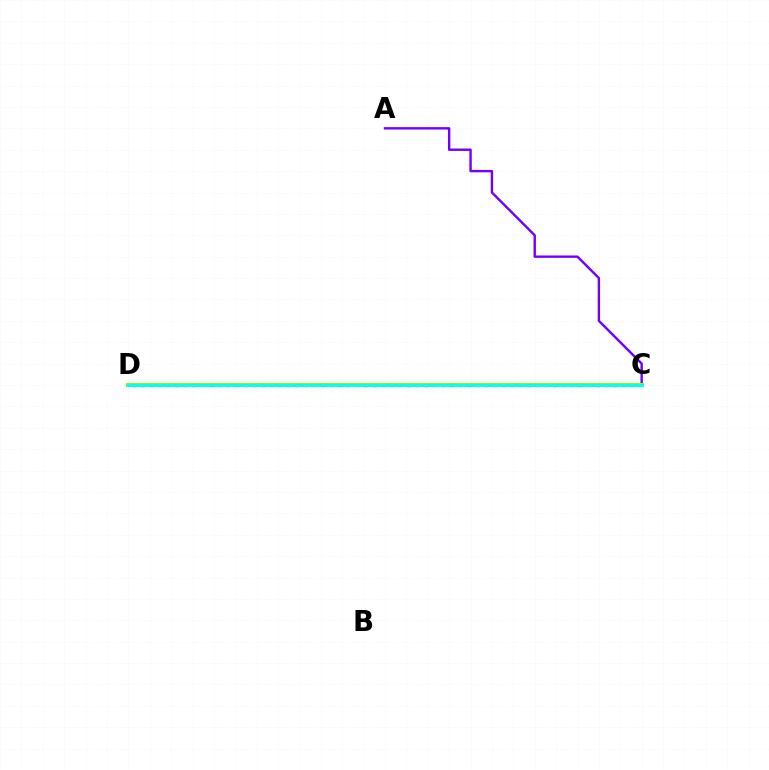{('A', 'C'): [{'color': '#7200ff', 'line_style': 'solid', 'thickness': 1.73}], ('C', 'D'): [{'color': '#ff0000', 'line_style': 'dotted', 'thickness': 2.33}, {'color': '#84ff00', 'line_style': 'solid', 'thickness': 2.9}, {'color': '#00fff6', 'line_style': 'solid', 'thickness': 2.12}]}